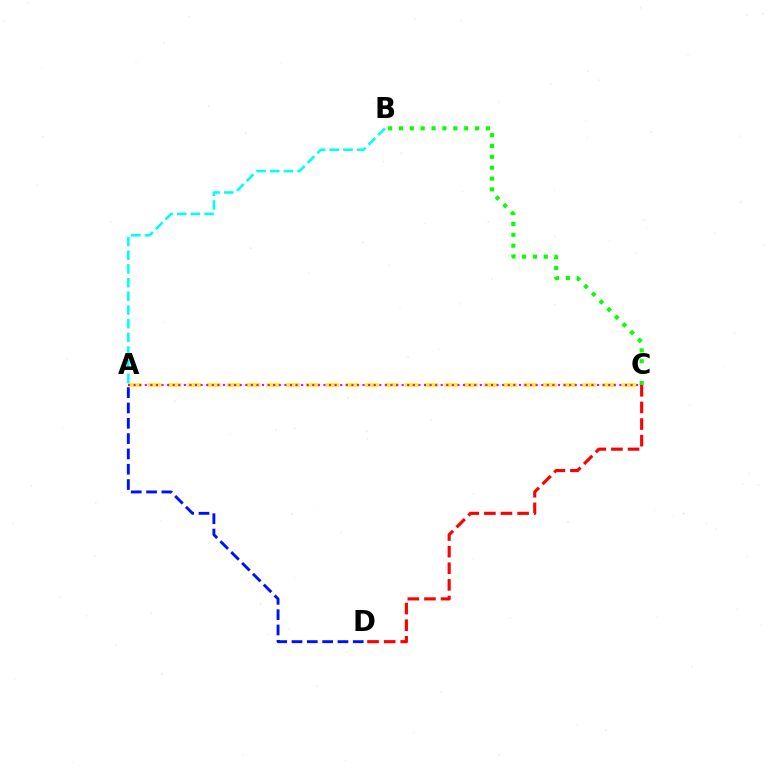{('B', 'C'): [{'color': '#08ff00', 'line_style': 'dotted', 'thickness': 2.95}], ('A', 'D'): [{'color': '#0010ff', 'line_style': 'dashed', 'thickness': 2.08}], ('A', 'C'): [{'color': '#fcf500', 'line_style': 'dashed', 'thickness': 2.68}, {'color': '#ee00ff', 'line_style': 'dotted', 'thickness': 1.52}], ('C', 'D'): [{'color': '#ff0000', 'line_style': 'dashed', 'thickness': 2.26}], ('A', 'B'): [{'color': '#00fff6', 'line_style': 'dashed', 'thickness': 1.86}]}